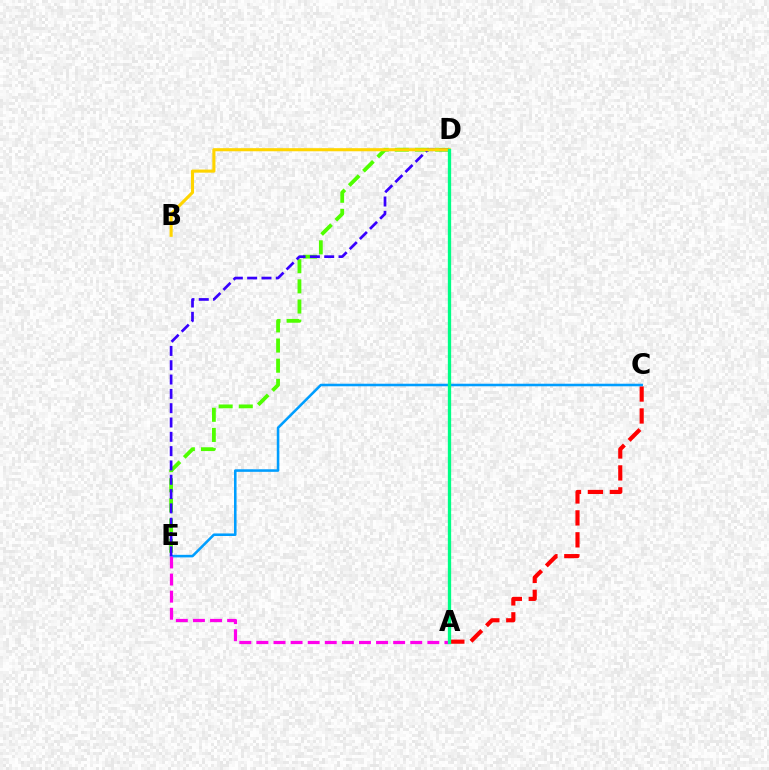{('A', 'C'): [{'color': '#ff0000', 'line_style': 'dashed', 'thickness': 2.98}], ('C', 'E'): [{'color': '#009eff', 'line_style': 'solid', 'thickness': 1.84}], ('D', 'E'): [{'color': '#4fff00', 'line_style': 'dashed', 'thickness': 2.74}, {'color': '#3700ff', 'line_style': 'dashed', 'thickness': 1.94}], ('B', 'D'): [{'color': '#ffd500', 'line_style': 'solid', 'thickness': 2.23}], ('A', 'E'): [{'color': '#ff00ed', 'line_style': 'dashed', 'thickness': 2.32}], ('A', 'D'): [{'color': '#00ff86', 'line_style': 'solid', 'thickness': 2.38}]}